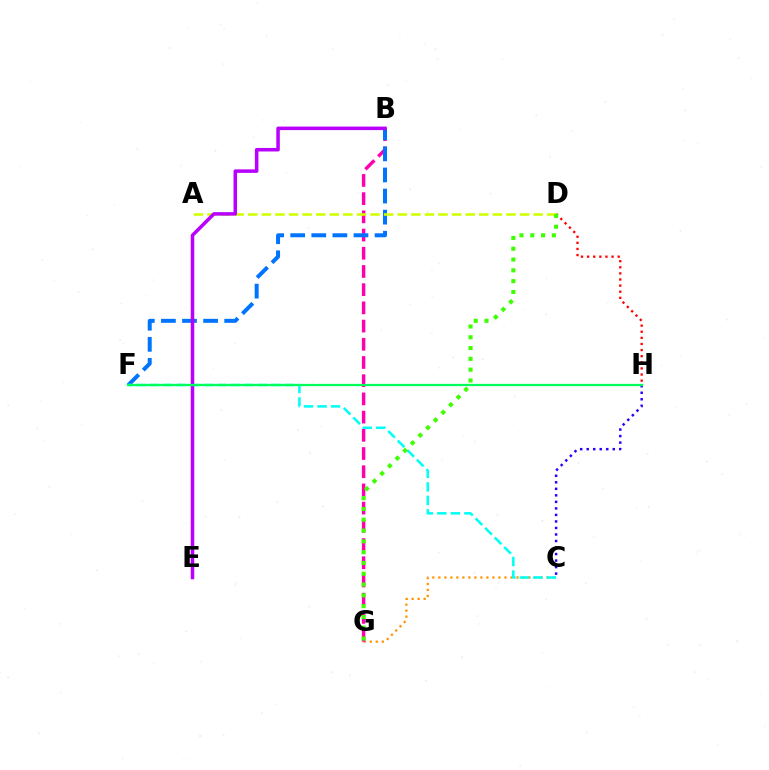{('C', 'G'): [{'color': '#ff9400', 'line_style': 'dotted', 'thickness': 1.63}], ('C', 'H'): [{'color': '#2500ff', 'line_style': 'dotted', 'thickness': 1.77}], ('D', 'H'): [{'color': '#ff0000', 'line_style': 'dotted', 'thickness': 1.66}], ('B', 'G'): [{'color': '#ff00ac', 'line_style': 'dashed', 'thickness': 2.47}], ('B', 'F'): [{'color': '#0074ff', 'line_style': 'dashed', 'thickness': 2.86}], ('A', 'D'): [{'color': '#d1ff00', 'line_style': 'dashed', 'thickness': 1.85}], ('C', 'F'): [{'color': '#00fff6', 'line_style': 'dashed', 'thickness': 1.84}], ('B', 'E'): [{'color': '#b900ff', 'line_style': 'solid', 'thickness': 2.53}], ('D', 'G'): [{'color': '#3dff00', 'line_style': 'dotted', 'thickness': 2.93}], ('F', 'H'): [{'color': '#00ff5c', 'line_style': 'solid', 'thickness': 1.62}]}